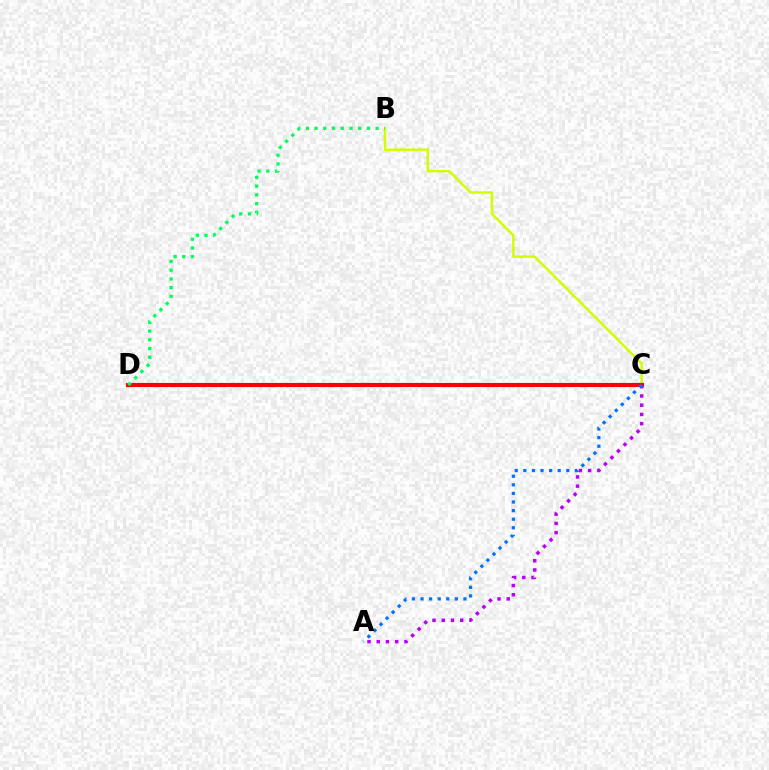{('B', 'C'): [{'color': '#d1ff00', 'line_style': 'solid', 'thickness': 1.77}], ('C', 'D'): [{'color': '#ff0000', 'line_style': 'solid', 'thickness': 2.97}], ('A', 'C'): [{'color': '#b900ff', 'line_style': 'dotted', 'thickness': 2.51}, {'color': '#0074ff', 'line_style': 'dotted', 'thickness': 2.33}], ('B', 'D'): [{'color': '#00ff5c', 'line_style': 'dotted', 'thickness': 2.37}]}